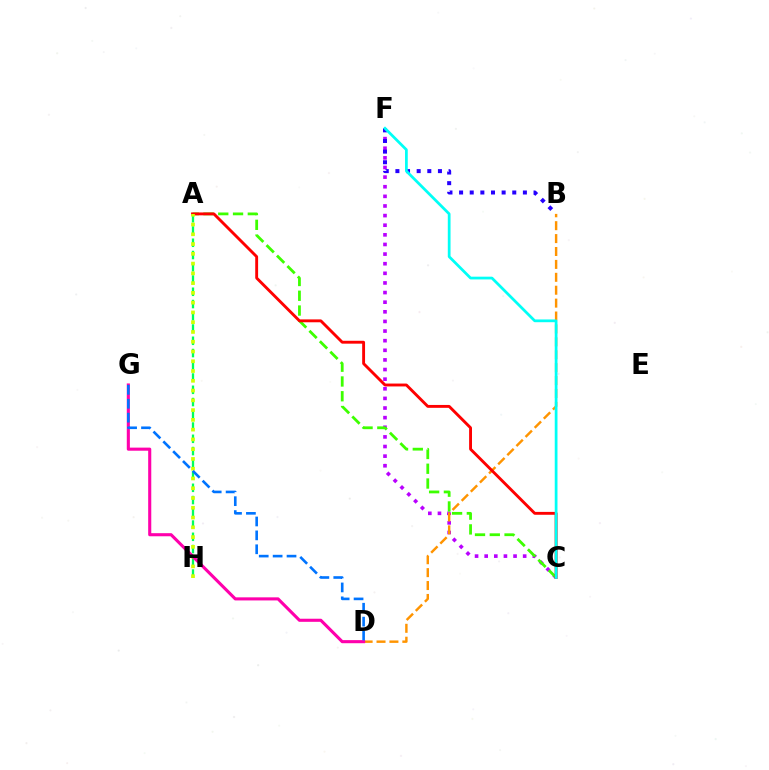{('C', 'F'): [{'color': '#b900ff', 'line_style': 'dotted', 'thickness': 2.61}, {'color': '#00fff6', 'line_style': 'solid', 'thickness': 1.98}], ('B', 'D'): [{'color': '#ff9400', 'line_style': 'dashed', 'thickness': 1.75}], ('B', 'F'): [{'color': '#2500ff', 'line_style': 'dotted', 'thickness': 2.89}], ('A', 'H'): [{'color': '#00ff5c', 'line_style': 'dashed', 'thickness': 1.66}, {'color': '#d1ff00', 'line_style': 'dotted', 'thickness': 2.65}], ('A', 'C'): [{'color': '#3dff00', 'line_style': 'dashed', 'thickness': 2.01}, {'color': '#ff0000', 'line_style': 'solid', 'thickness': 2.07}], ('D', 'G'): [{'color': '#ff00ac', 'line_style': 'solid', 'thickness': 2.23}, {'color': '#0074ff', 'line_style': 'dashed', 'thickness': 1.89}]}